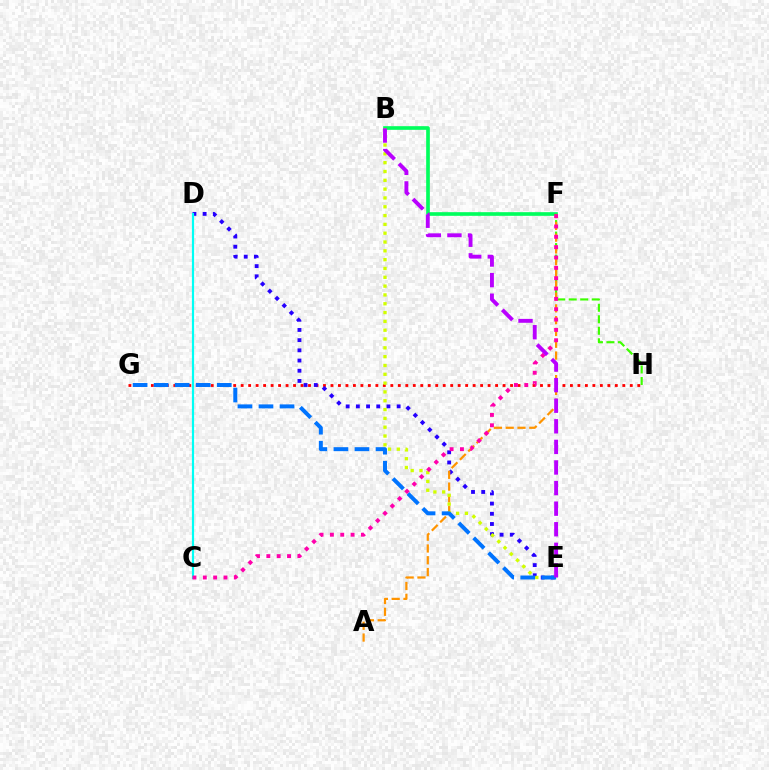{('B', 'F'): [{'color': '#00ff5c', 'line_style': 'solid', 'thickness': 2.63}], ('F', 'H'): [{'color': '#3dff00', 'line_style': 'dashed', 'thickness': 1.56}], ('G', 'H'): [{'color': '#ff0000', 'line_style': 'dotted', 'thickness': 2.03}], ('D', 'E'): [{'color': '#2500ff', 'line_style': 'dotted', 'thickness': 2.77}], ('A', 'F'): [{'color': '#ff9400', 'line_style': 'dashed', 'thickness': 1.6}], ('B', 'E'): [{'color': '#d1ff00', 'line_style': 'dotted', 'thickness': 2.4}, {'color': '#b900ff', 'line_style': 'dashed', 'thickness': 2.8}], ('C', 'D'): [{'color': '#00fff6', 'line_style': 'solid', 'thickness': 1.58}], ('E', 'G'): [{'color': '#0074ff', 'line_style': 'dashed', 'thickness': 2.86}], ('C', 'F'): [{'color': '#ff00ac', 'line_style': 'dotted', 'thickness': 2.81}]}